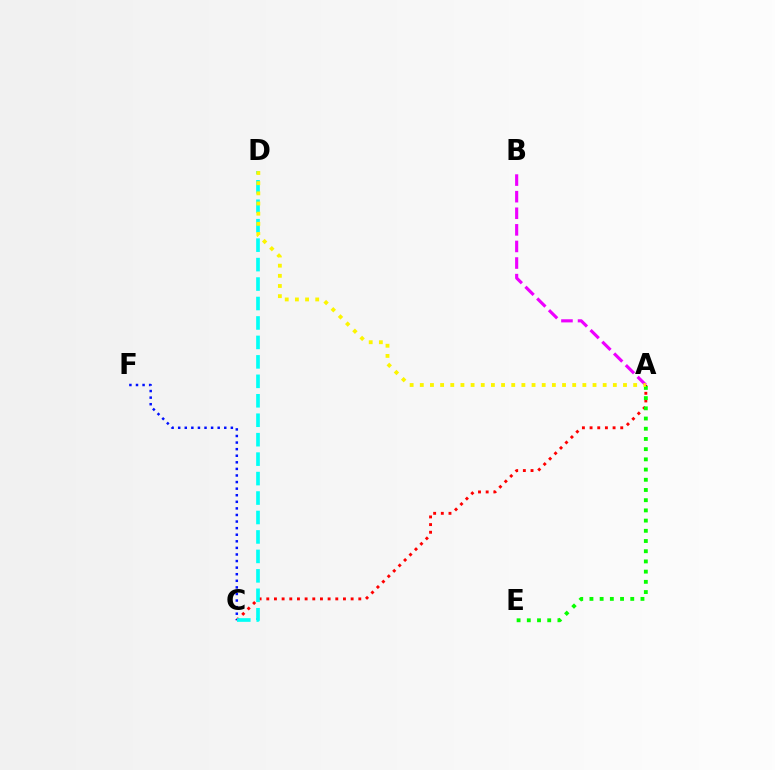{('A', 'C'): [{'color': '#ff0000', 'line_style': 'dotted', 'thickness': 2.08}], ('C', 'F'): [{'color': '#0010ff', 'line_style': 'dotted', 'thickness': 1.79}], ('C', 'D'): [{'color': '#00fff6', 'line_style': 'dashed', 'thickness': 2.64}], ('A', 'E'): [{'color': '#08ff00', 'line_style': 'dotted', 'thickness': 2.77}], ('A', 'B'): [{'color': '#ee00ff', 'line_style': 'dashed', 'thickness': 2.25}], ('A', 'D'): [{'color': '#fcf500', 'line_style': 'dotted', 'thickness': 2.76}]}